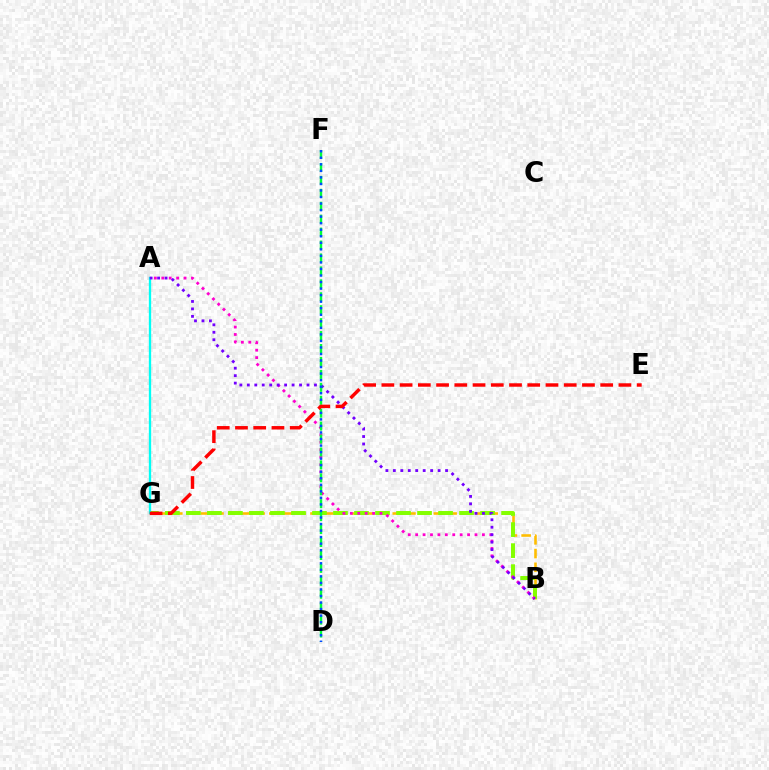{('B', 'G'): [{'color': '#ffbd00', 'line_style': 'dashed', 'thickness': 1.86}, {'color': '#84ff00', 'line_style': 'dashed', 'thickness': 2.85}], ('A', 'B'): [{'color': '#ff00cf', 'line_style': 'dotted', 'thickness': 2.02}, {'color': '#7200ff', 'line_style': 'dotted', 'thickness': 2.03}], ('A', 'G'): [{'color': '#00fff6', 'line_style': 'solid', 'thickness': 1.67}], ('D', 'F'): [{'color': '#00ff39', 'line_style': 'dashed', 'thickness': 1.76}, {'color': '#004bff', 'line_style': 'dotted', 'thickness': 1.78}], ('E', 'G'): [{'color': '#ff0000', 'line_style': 'dashed', 'thickness': 2.48}]}